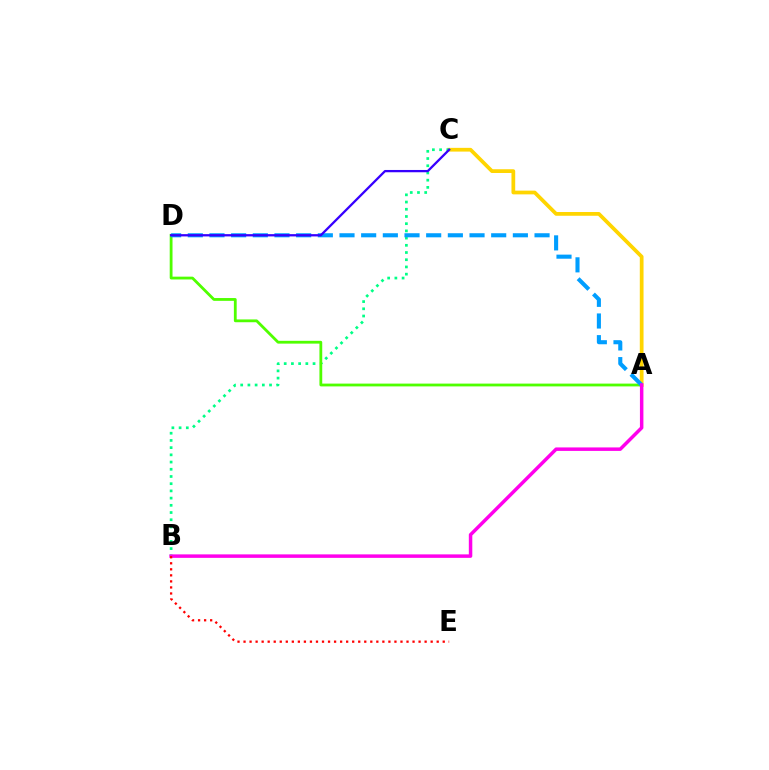{('A', 'C'): [{'color': '#ffd500', 'line_style': 'solid', 'thickness': 2.7}], ('B', 'C'): [{'color': '#00ff86', 'line_style': 'dotted', 'thickness': 1.96}], ('A', 'D'): [{'color': '#4fff00', 'line_style': 'solid', 'thickness': 2.02}, {'color': '#009eff', 'line_style': 'dashed', 'thickness': 2.94}], ('C', 'D'): [{'color': '#3700ff', 'line_style': 'solid', 'thickness': 1.65}], ('A', 'B'): [{'color': '#ff00ed', 'line_style': 'solid', 'thickness': 2.51}], ('B', 'E'): [{'color': '#ff0000', 'line_style': 'dotted', 'thickness': 1.64}]}